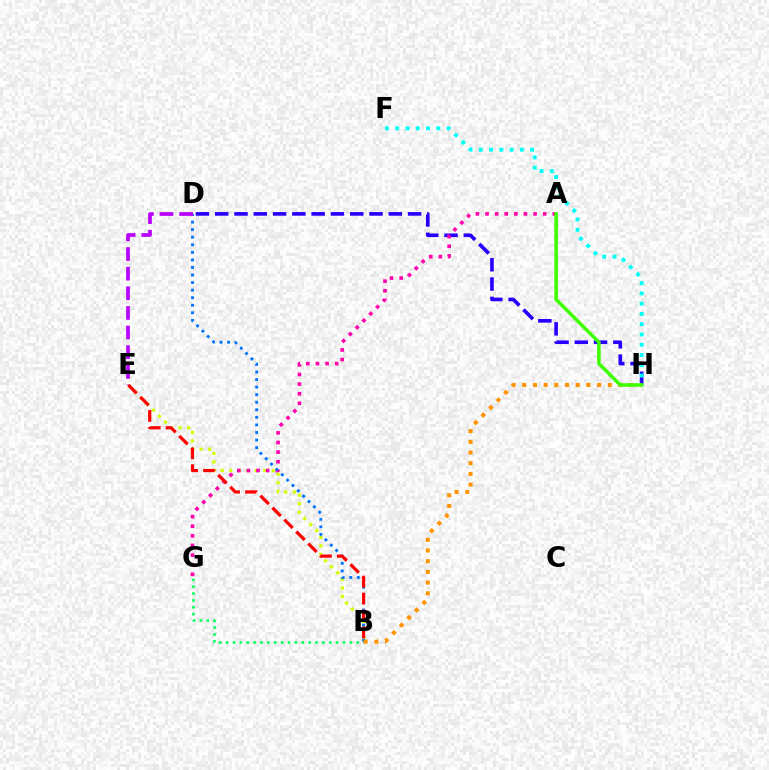{('B', 'E'): [{'color': '#d1ff00', 'line_style': 'dotted', 'thickness': 2.31}, {'color': '#ff0000', 'line_style': 'dashed', 'thickness': 2.3}], ('D', 'H'): [{'color': '#2500ff', 'line_style': 'dashed', 'thickness': 2.62}], ('A', 'G'): [{'color': '#ff00ac', 'line_style': 'dotted', 'thickness': 2.61}], ('B', 'G'): [{'color': '#00ff5c', 'line_style': 'dotted', 'thickness': 1.87}], ('B', 'D'): [{'color': '#0074ff', 'line_style': 'dotted', 'thickness': 2.05}], ('B', 'H'): [{'color': '#ff9400', 'line_style': 'dotted', 'thickness': 2.9}], ('D', 'E'): [{'color': '#b900ff', 'line_style': 'dashed', 'thickness': 2.67}], ('F', 'H'): [{'color': '#00fff6', 'line_style': 'dotted', 'thickness': 2.79}], ('A', 'H'): [{'color': '#3dff00', 'line_style': 'solid', 'thickness': 2.52}]}